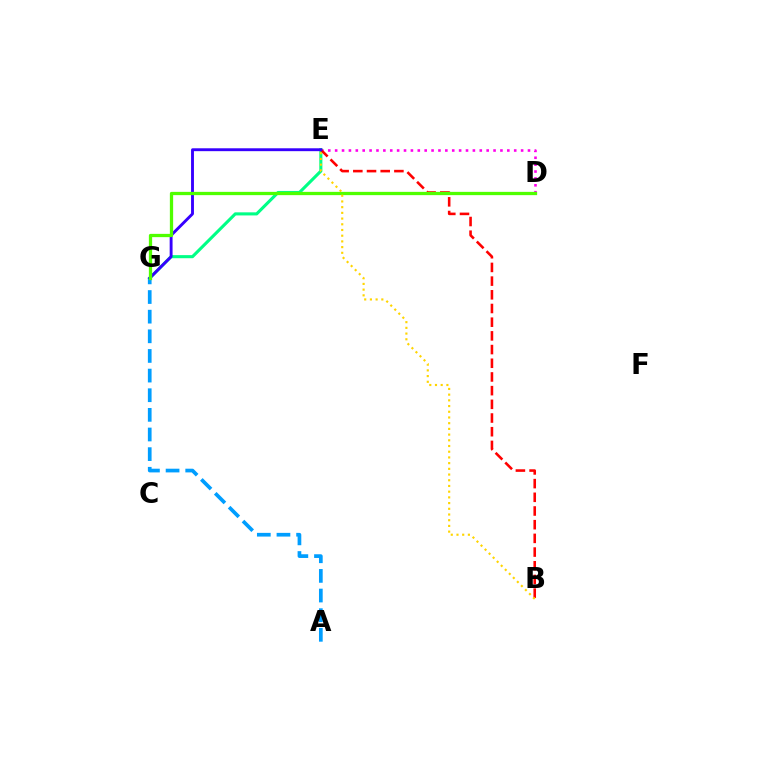{('D', 'E'): [{'color': '#ff00ed', 'line_style': 'dotted', 'thickness': 1.87}], ('A', 'G'): [{'color': '#009eff', 'line_style': 'dashed', 'thickness': 2.67}], ('E', 'G'): [{'color': '#00ff86', 'line_style': 'solid', 'thickness': 2.23}, {'color': '#3700ff', 'line_style': 'solid', 'thickness': 2.08}], ('B', 'E'): [{'color': '#ff0000', 'line_style': 'dashed', 'thickness': 1.86}, {'color': '#ffd500', 'line_style': 'dotted', 'thickness': 1.55}], ('D', 'G'): [{'color': '#4fff00', 'line_style': 'solid', 'thickness': 2.36}]}